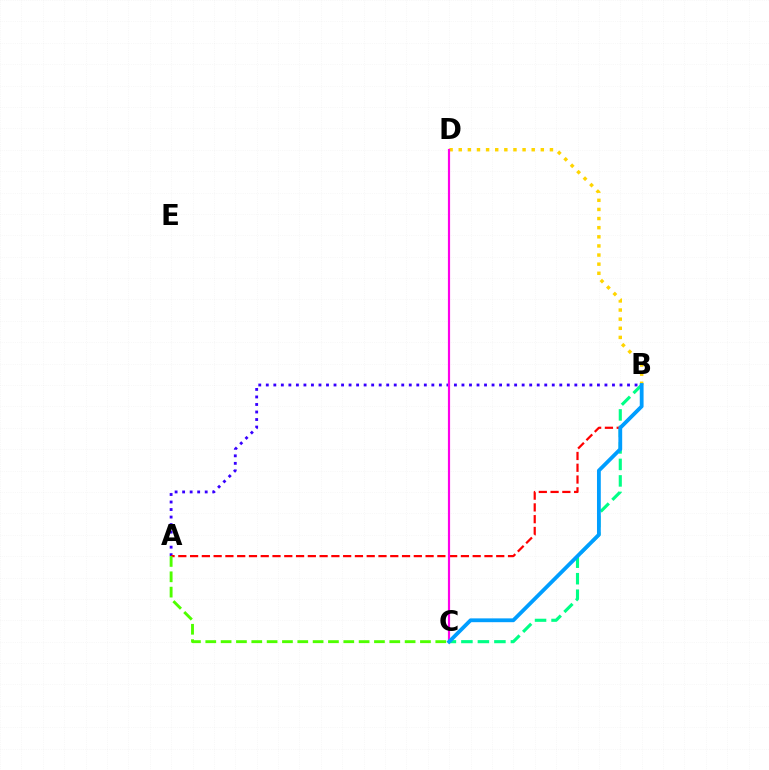{('A', 'B'): [{'color': '#3700ff', 'line_style': 'dotted', 'thickness': 2.04}, {'color': '#ff0000', 'line_style': 'dashed', 'thickness': 1.6}], ('B', 'D'): [{'color': '#ffd500', 'line_style': 'dotted', 'thickness': 2.48}], ('B', 'C'): [{'color': '#00ff86', 'line_style': 'dashed', 'thickness': 2.24}, {'color': '#009eff', 'line_style': 'solid', 'thickness': 2.74}], ('C', 'D'): [{'color': '#ff00ed', 'line_style': 'solid', 'thickness': 1.57}], ('A', 'C'): [{'color': '#4fff00', 'line_style': 'dashed', 'thickness': 2.08}]}